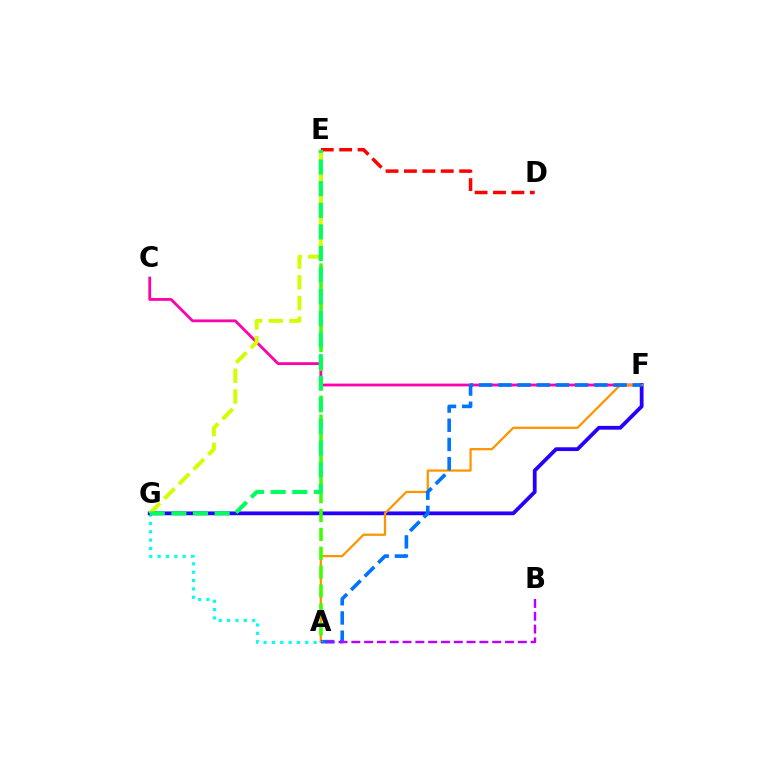{('A', 'G'): [{'color': '#00fff6', 'line_style': 'dotted', 'thickness': 2.27}], ('C', 'F'): [{'color': '#ff00ac', 'line_style': 'solid', 'thickness': 2.01}], ('F', 'G'): [{'color': '#2500ff', 'line_style': 'solid', 'thickness': 2.73}], ('A', 'F'): [{'color': '#ff9400', 'line_style': 'solid', 'thickness': 1.62}, {'color': '#0074ff', 'line_style': 'dashed', 'thickness': 2.61}], ('A', 'E'): [{'color': '#3dff00', 'line_style': 'dashed', 'thickness': 2.57}], ('E', 'G'): [{'color': '#d1ff00', 'line_style': 'dashed', 'thickness': 2.82}, {'color': '#00ff5c', 'line_style': 'dashed', 'thickness': 2.94}], ('A', 'B'): [{'color': '#b900ff', 'line_style': 'dashed', 'thickness': 1.74}], ('D', 'E'): [{'color': '#ff0000', 'line_style': 'dashed', 'thickness': 2.5}]}